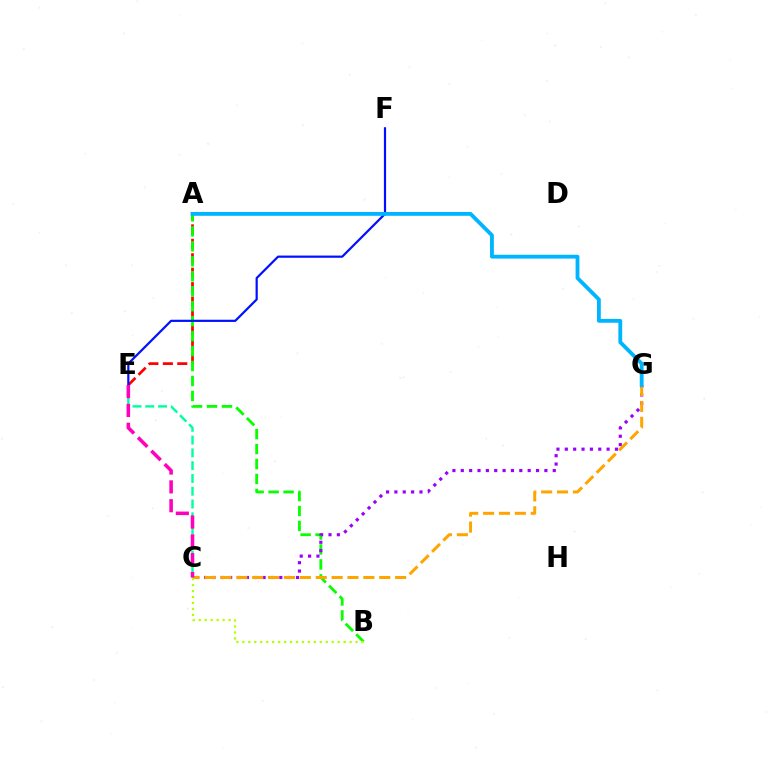{('A', 'E'): [{'color': '#ff0000', 'line_style': 'dashed', 'thickness': 1.96}], ('A', 'B'): [{'color': '#08ff00', 'line_style': 'dashed', 'thickness': 2.03}], ('C', 'G'): [{'color': '#9b00ff', 'line_style': 'dotted', 'thickness': 2.27}, {'color': '#ffa500', 'line_style': 'dashed', 'thickness': 2.16}], ('E', 'F'): [{'color': '#0010ff', 'line_style': 'solid', 'thickness': 1.58}], ('C', 'E'): [{'color': '#00ff9d', 'line_style': 'dashed', 'thickness': 1.74}, {'color': '#ff00bd', 'line_style': 'dashed', 'thickness': 2.56}], ('A', 'G'): [{'color': '#00b5ff', 'line_style': 'solid', 'thickness': 2.75}], ('B', 'C'): [{'color': '#b3ff00', 'line_style': 'dotted', 'thickness': 1.62}]}